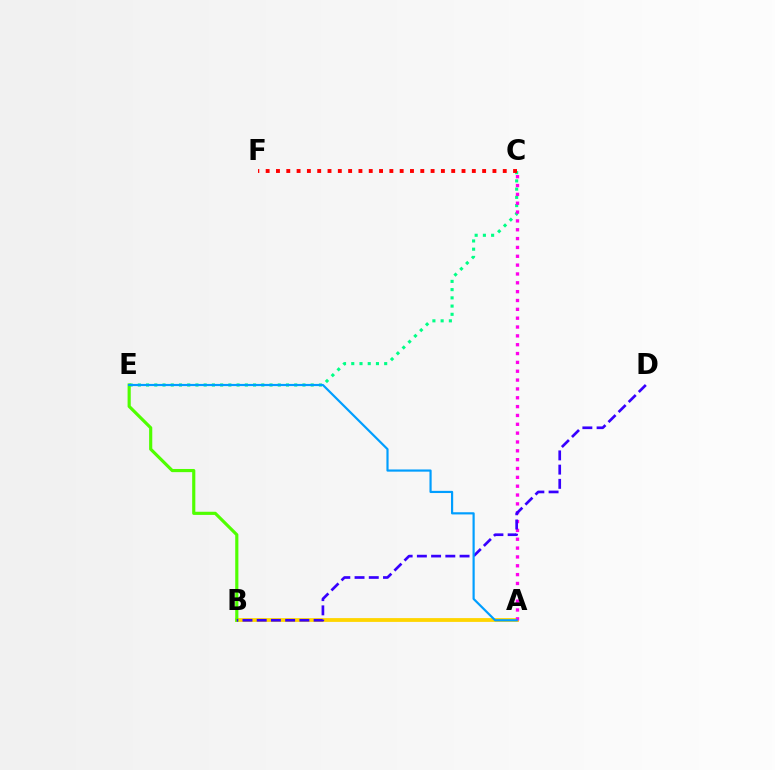{('A', 'B'): [{'color': '#ffd500', 'line_style': 'solid', 'thickness': 2.74}], ('C', 'E'): [{'color': '#00ff86', 'line_style': 'dotted', 'thickness': 2.24}], ('B', 'E'): [{'color': '#4fff00', 'line_style': 'solid', 'thickness': 2.27}], ('A', 'C'): [{'color': '#ff00ed', 'line_style': 'dotted', 'thickness': 2.4}], ('B', 'D'): [{'color': '#3700ff', 'line_style': 'dashed', 'thickness': 1.93}], ('A', 'E'): [{'color': '#009eff', 'line_style': 'solid', 'thickness': 1.57}], ('C', 'F'): [{'color': '#ff0000', 'line_style': 'dotted', 'thickness': 2.8}]}